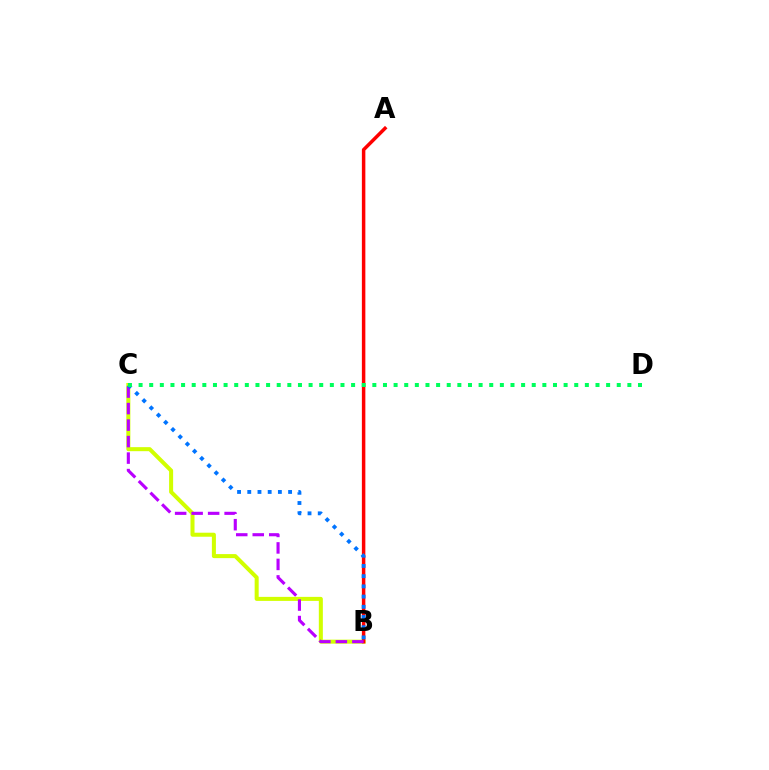{('B', 'C'): [{'color': '#d1ff00', 'line_style': 'solid', 'thickness': 2.9}, {'color': '#b900ff', 'line_style': 'dashed', 'thickness': 2.24}, {'color': '#0074ff', 'line_style': 'dotted', 'thickness': 2.77}], ('A', 'B'): [{'color': '#ff0000', 'line_style': 'solid', 'thickness': 2.51}], ('C', 'D'): [{'color': '#00ff5c', 'line_style': 'dotted', 'thickness': 2.89}]}